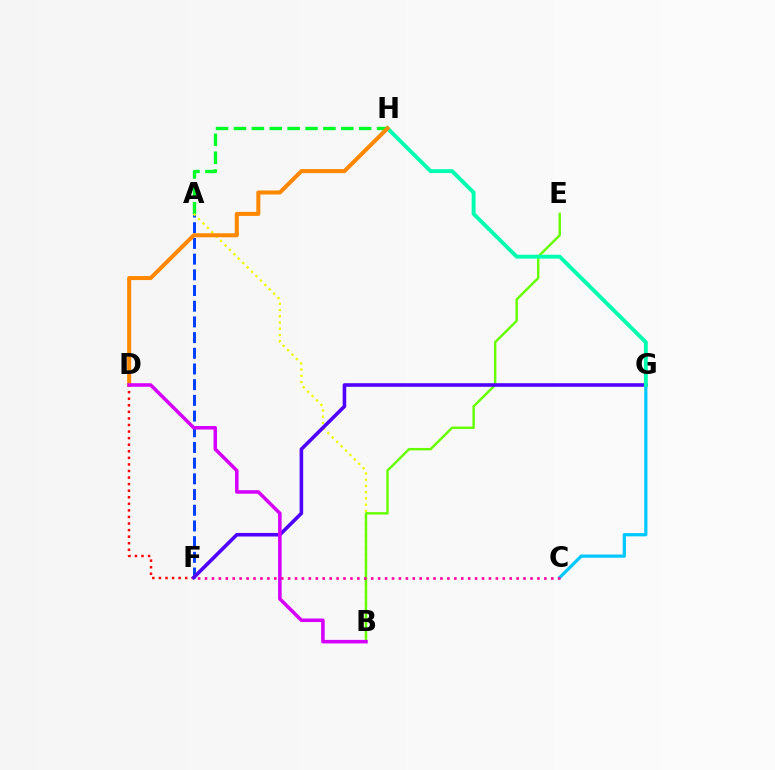{('A', 'H'): [{'color': '#00ff27', 'line_style': 'dashed', 'thickness': 2.43}], ('A', 'F'): [{'color': '#003fff', 'line_style': 'dashed', 'thickness': 2.13}], ('A', 'B'): [{'color': '#eeff00', 'line_style': 'dotted', 'thickness': 1.69}], ('D', 'F'): [{'color': '#ff0000', 'line_style': 'dotted', 'thickness': 1.78}], ('C', 'G'): [{'color': '#00c7ff', 'line_style': 'solid', 'thickness': 2.32}], ('B', 'E'): [{'color': '#66ff00', 'line_style': 'solid', 'thickness': 1.75}], ('F', 'G'): [{'color': '#4f00ff', 'line_style': 'solid', 'thickness': 2.58}], ('G', 'H'): [{'color': '#00ffaf', 'line_style': 'solid', 'thickness': 2.8}], ('D', 'H'): [{'color': '#ff8800', 'line_style': 'solid', 'thickness': 2.91}], ('B', 'D'): [{'color': '#d600ff', 'line_style': 'solid', 'thickness': 2.55}], ('C', 'F'): [{'color': '#ff00a0', 'line_style': 'dotted', 'thickness': 1.88}]}